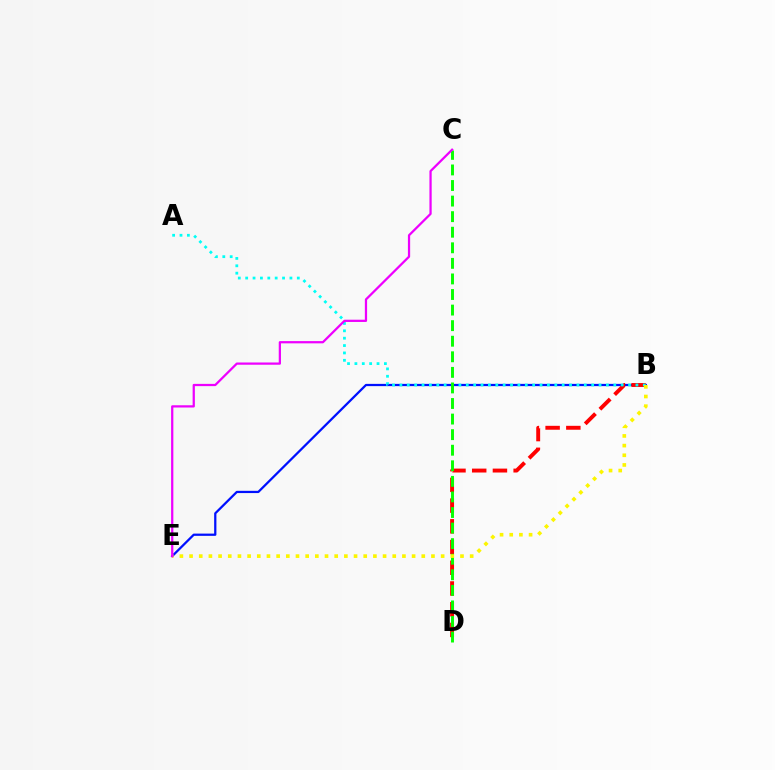{('B', 'E'): [{'color': '#0010ff', 'line_style': 'solid', 'thickness': 1.62}, {'color': '#fcf500', 'line_style': 'dotted', 'thickness': 2.63}], ('B', 'D'): [{'color': '#ff0000', 'line_style': 'dashed', 'thickness': 2.82}], ('A', 'B'): [{'color': '#00fff6', 'line_style': 'dotted', 'thickness': 2.0}], ('C', 'D'): [{'color': '#08ff00', 'line_style': 'dashed', 'thickness': 2.12}], ('C', 'E'): [{'color': '#ee00ff', 'line_style': 'solid', 'thickness': 1.62}]}